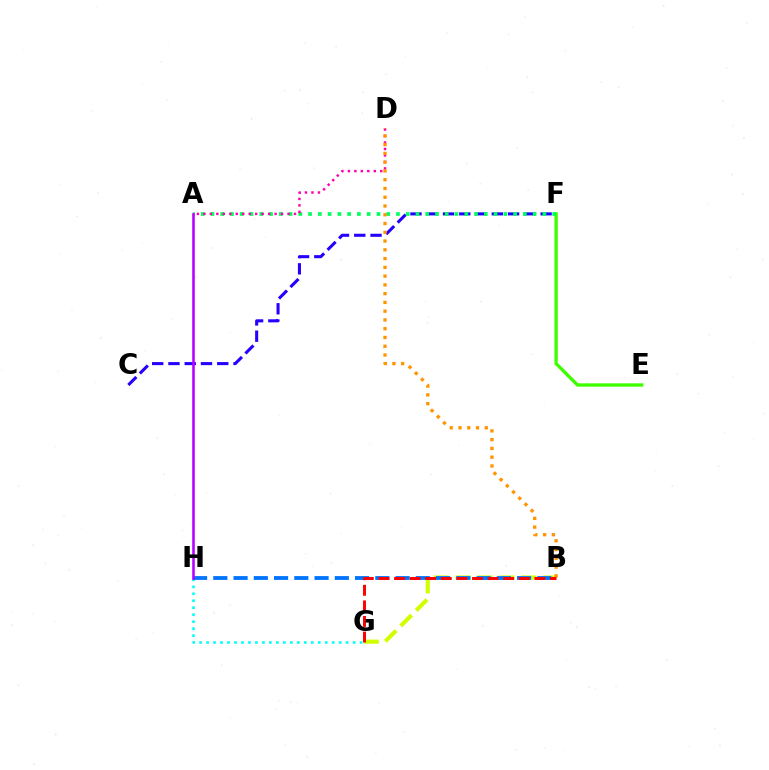{('E', 'F'): [{'color': '#3dff00', 'line_style': 'solid', 'thickness': 2.4}], ('C', 'F'): [{'color': '#2500ff', 'line_style': 'dashed', 'thickness': 2.21}], ('B', 'G'): [{'color': '#d1ff00', 'line_style': 'dashed', 'thickness': 2.97}, {'color': '#ff0000', 'line_style': 'dashed', 'thickness': 2.12}], ('A', 'F'): [{'color': '#00ff5c', 'line_style': 'dotted', 'thickness': 2.65}], ('A', 'D'): [{'color': '#ff00ac', 'line_style': 'dotted', 'thickness': 1.76}], ('G', 'H'): [{'color': '#00fff6', 'line_style': 'dotted', 'thickness': 1.9}], ('B', 'H'): [{'color': '#0074ff', 'line_style': 'dashed', 'thickness': 2.75}], ('B', 'D'): [{'color': '#ff9400', 'line_style': 'dotted', 'thickness': 2.38}], ('A', 'H'): [{'color': '#b900ff', 'line_style': 'solid', 'thickness': 1.86}]}